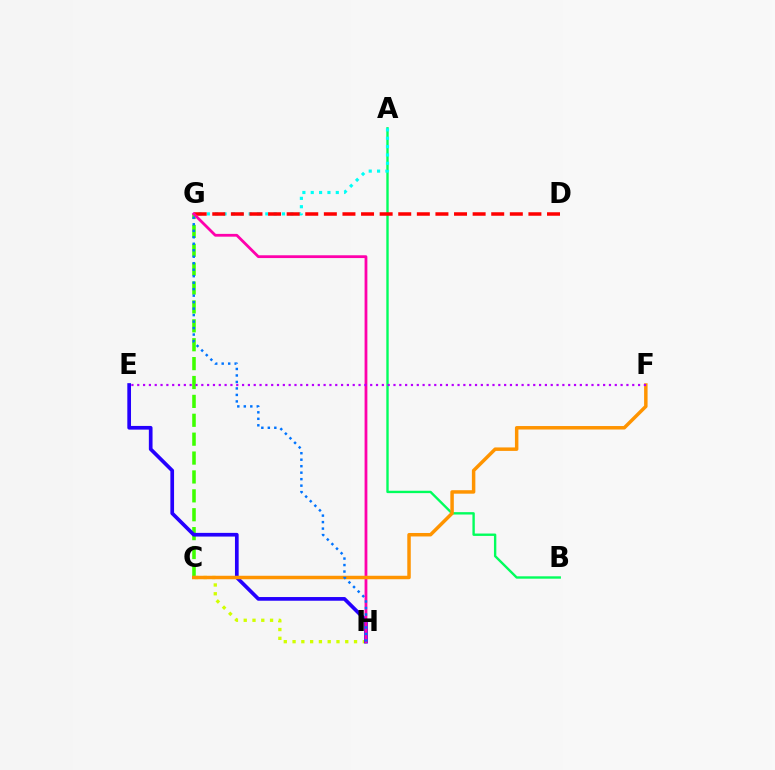{('A', 'B'): [{'color': '#00ff5c', 'line_style': 'solid', 'thickness': 1.71}], ('A', 'G'): [{'color': '#00fff6', 'line_style': 'dotted', 'thickness': 2.27}], ('C', 'G'): [{'color': '#3dff00', 'line_style': 'dashed', 'thickness': 2.57}], ('C', 'H'): [{'color': '#d1ff00', 'line_style': 'dotted', 'thickness': 2.39}], ('D', 'G'): [{'color': '#ff0000', 'line_style': 'dashed', 'thickness': 2.53}], ('E', 'H'): [{'color': '#2500ff', 'line_style': 'solid', 'thickness': 2.66}], ('G', 'H'): [{'color': '#ff00ac', 'line_style': 'solid', 'thickness': 2.01}, {'color': '#0074ff', 'line_style': 'dotted', 'thickness': 1.76}], ('C', 'F'): [{'color': '#ff9400', 'line_style': 'solid', 'thickness': 2.5}], ('E', 'F'): [{'color': '#b900ff', 'line_style': 'dotted', 'thickness': 1.58}]}